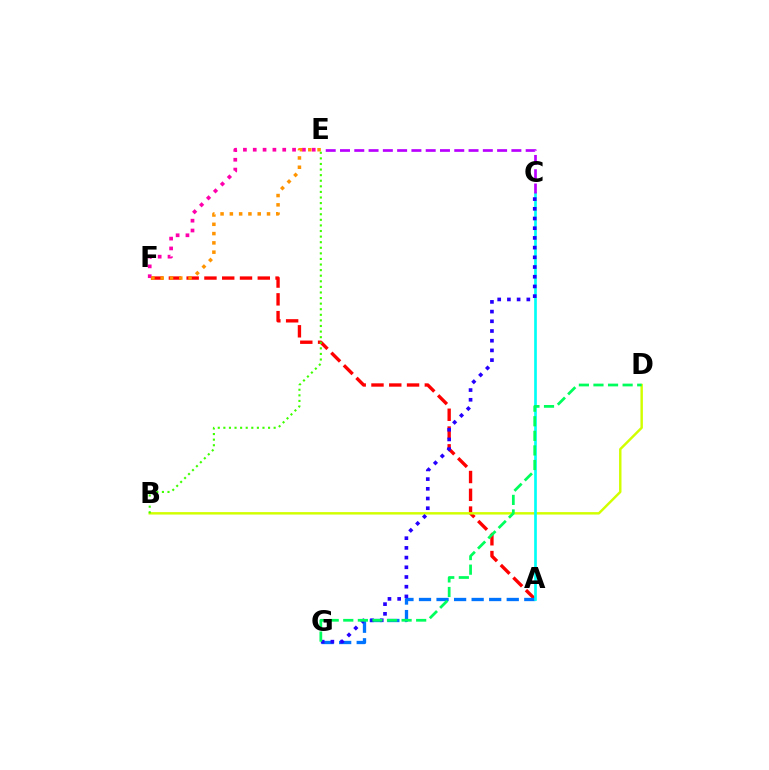{('A', 'F'): [{'color': '#ff0000', 'line_style': 'dashed', 'thickness': 2.42}], ('A', 'G'): [{'color': '#0074ff', 'line_style': 'dashed', 'thickness': 2.38}], ('B', 'D'): [{'color': '#d1ff00', 'line_style': 'solid', 'thickness': 1.76}], ('B', 'E'): [{'color': '#3dff00', 'line_style': 'dotted', 'thickness': 1.52}], ('E', 'F'): [{'color': '#ff00ac', 'line_style': 'dotted', 'thickness': 2.67}, {'color': '#ff9400', 'line_style': 'dotted', 'thickness': 2.52}], ('A', 'C'): [{'color': '#00fff6', 'line_style': 'solid', 'thickness': 1.92}], ('C', 'G'): [{'color': '#2500ff', 'line_style': 'dotted', 'thickness': 2.64}], ('C', 'E'): [{'color': '#b900ff', 'line_style': 'dashed', 'thickness': 1.94}], ('D', 'G'): [{'color': '#00ff5c', 'line_style': 'dashed', 'thickness': 1.98}]}